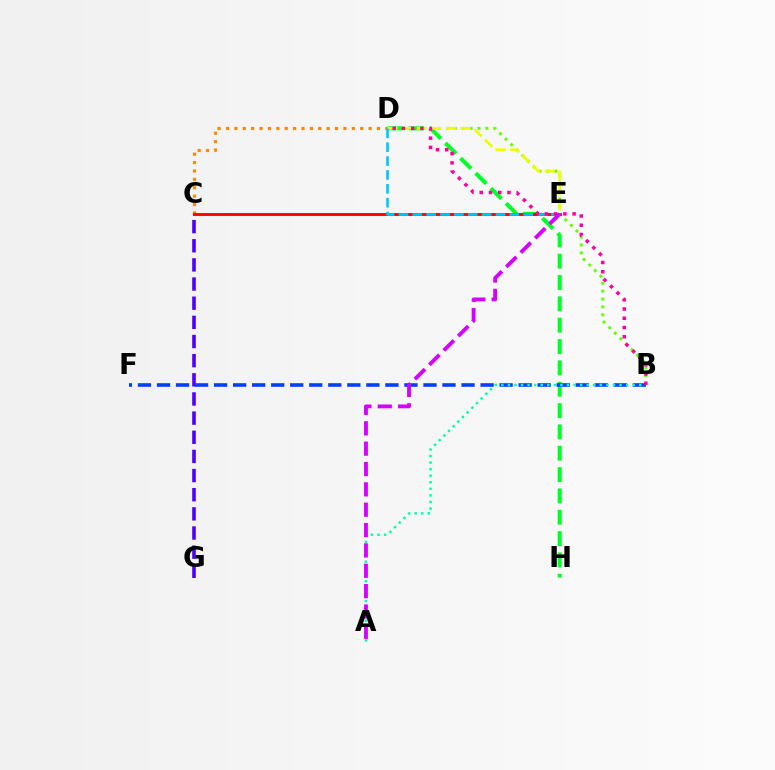{('B', 'D'): [{'color': '#66ff00', 'line_style': 'dotted', 'thickness': 2.14}, {'color': '#ff00a0', 'line_style': 'dotted', 'thickness': 2.51}], ('D', 'H'): [{'color': '#00ff27', 'line_style': 'dashed', 'thickness': 2.9}], ('C', 'G'): [{'color': '#4f00ff', 'line_style': 'dashed', 'thickness': 2.6}], ('B', 'F'): [{'color': '#003fff', 'line_style': 'dashed', 'thickness': 2.59}], ('D', 'E'): [{'color': '#eeff00', 'line_style': 'dashed', 'thickness': 1.98}, {'color': '#00c7ff', 'line_style': 'dashed', 'thickness': 1.88}], ('C', 'D'): [{'color': '#ff8800', 'line_style': 'dotted', 'thickness': 2.28}], ('C', 'E'): [{'color': '#ff0000', 'line_style': 'solid', 'thickness': 2.08}], ('A', 'B'): [{'color': '#00ffaf', 'line_style': 'dotted', 'thickness': 1.78}], ('A', 'E'): [{'color': '#d600ff', 'line_style': 'dashed', 'thickness': 2.76}]}